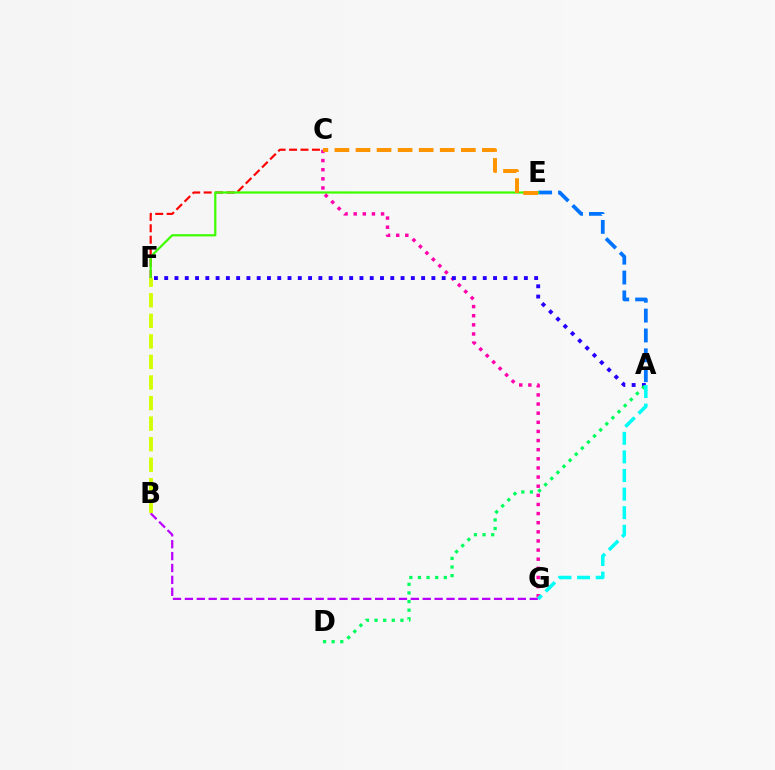{('A', 'E'): [{'color': '#0074ff', 'line_style': 'dashed', 'thickness': 2.7}], ('C', 'F'): [{'color': '#ff0000', 'line_style': 'dashed', 'thickness': 1.56}], ('E', 'F'): [{'color': '#3dff00', 'line_style': 'solid', 'thickness': 1.61}], ('B', 'G'): [{'color': '#b900ff', 'line_style': 'dashed', 'thickness': 1.62}], ('C', 'G'): [{'color': '#ff00ac', 'line_style': 'dotted', 'thickness': 2.48}], ('A', 'F'): [{'color': '#2500ff', 'line_style': 'dotted', 'thickness': 2.79}], ('B', 'F'): [{'color': '#d1ff00', 'line_style': 'dashed', 'thickness': 2.79}], ('A', 'D'): [{'color': '#00ff5c', 'line_style': 'dotted', 'thickness': 2.34}], ('C', 'E'): [{'color': '#ff9400', 'line_style': 'dashed', 'thickness': 2.86}], ('A', 'G'): [{'color': '#00fff6', 'line_style': 'dashed', 'thickness': 2.53}]}